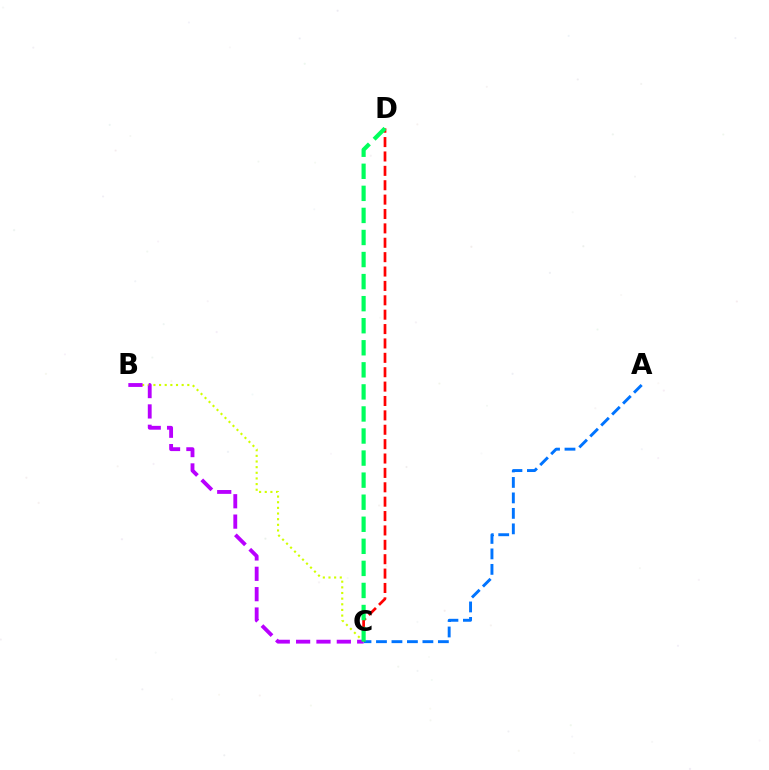{('A', 'C'): [{'color': '#0074ff', 'line_style': 'dashed', 'thickness': 2.1}], ('C', 'D'): [{'color': '#ff0000', 'line_style': 'dashed', 'thickness': 1.95}, {'color': '#00ff5c', 'line_style': 'dashed', 'thickness': 3.0}], ('B', 'C'): [{'color': '#d1ff00', 'line_style': 'dotted', 'thickness': 1.53}, {'color': '#b900ff', 'line_style': 'dashed', 'thickness': 2.77}]}